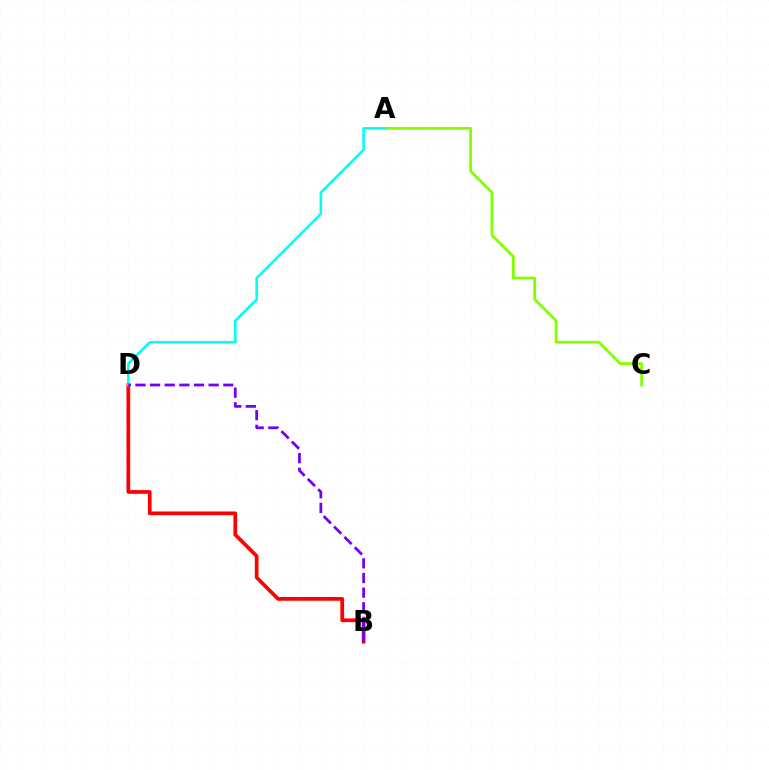{('A', 'C'): [{'color': '#84ff00', 'line_style': 'solid', 'thickness': 2.04}], ('B', 'D'): [{'color': '#ff0000', 'line_style': 'solid', 'thickness': 2.67}, {'color': '#7200ff', 'line_style': 'dashed', 'thickness': 1.99}], ('A', 'D'): [{'color': '#00fff6', 'line_style': 'solid', 'thickness': 1.85}]}